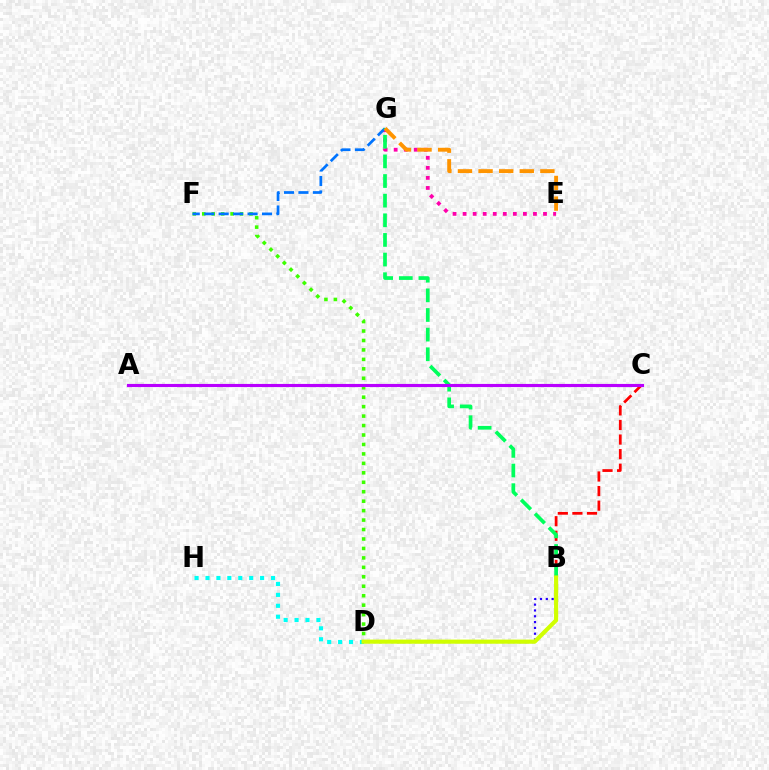{('B', 'C'): [{'color': '#ff0000', 'line_style': 'dashed', 'thickness': 1.98}], ('E', 'G'): [{'color': '#ff00ac', 'line_style': 'dotted', 'thickness': 2.73}, {'color': '#ff9400', 'line_style': 'dashed', 'thickness': 2.8}], ('D', 'F'): [{'color': '#3dff00', 'line_style': 'dotted', 'thickness': 2.57}], ('F', 'G'): [{'color': '#0074ff', 'line_style': 'dashed', 'thickness': 1.96}], ('B', 'D'): [{'color': '#2500ff', 'line_style': 'dotted', 'thickness': 1.58}, {'color': '#d1ff00', 'line_style': 'solid', 'thickness': 2.98}], ('B', 'G'): [{'color': '#00ff5c', 'line_style': 'dashed', 'thickness': 2.67}], ('D', 'H'): [{'color': '#00fff6', 'line_style': 'dotted', 'thickness': 2.97}], ('A', 'C'): [{'color': '#b900ff', 'line_style': 'solid', 'thickness': 2.26}]}